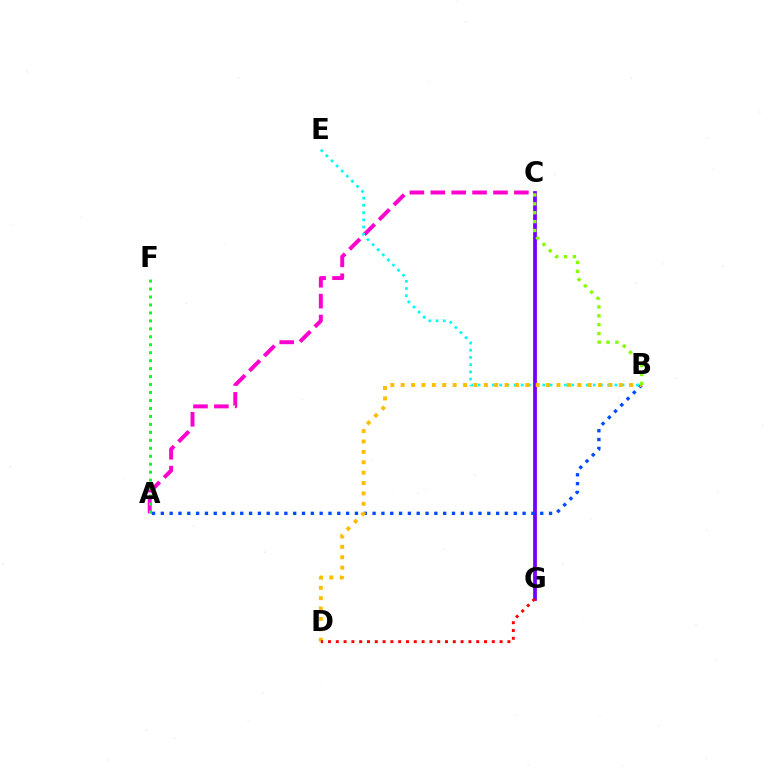{('A', 'C'): [{'color': '#ff00cf', 'line_style': 'dashed', 'thickness': 2.84}], ('A', 'F'): [{'color': '#00ff39', 'line_style': 'dotted', 'thickness': 2.16}], ('B', 'E'): [{'color': '#00fff6', 'line_style': 'dotted', 'thickness': 1.96}], ('C', 'G'): [{'color': '#7200ff', 'line_style': 'solid', 'thickness': 2.71}], ('A', 'B'): [{'color': '#004bff', 'line_style': 'dotted', 'thickness': 2.4}], ('B', 'D'): [{'color': '#ffbd00', 'line_style': 'dotted', 'thickness': 2.82}], ('B', 'C'): [{'color': '#84ff00', 'line_style': 'dotted', 'thickness': 2.41}], ('D', 'G'): [{'color': '#ff0000', 'line_style': 'dotted', 'thickness': 2.12}]}